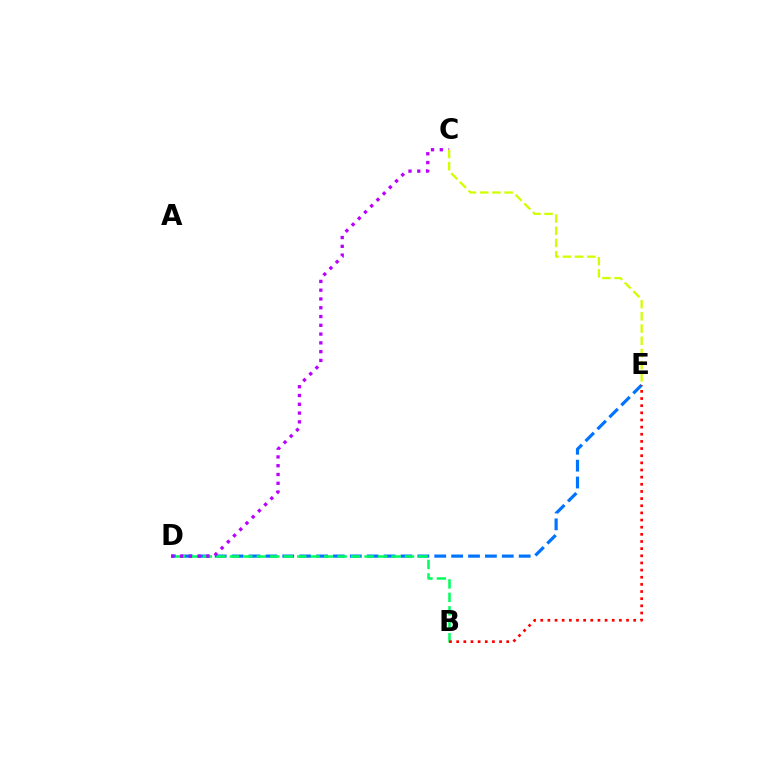{('D', 'E'): [{'color': '#0074ff', 'line_style': 'dashed', 'thickness': 2.29}], ('B', 'D'): [{'color': '#00ff5c', 'line_style': 'dashed', 'thickness': 1.83}], ('C', 'D'): [{'color': '#b900ff', 'line_style': 'dotted', 'thickness': 2.39}], ('B', 'E'): [{'color': '#ff0000', 'line_style': 'dotted', 'thickness': 1.94}], ('C', 'E'): [{'color': '#d1ff00', 'line_style': 'dashed', 'thickness': 1.66}]}